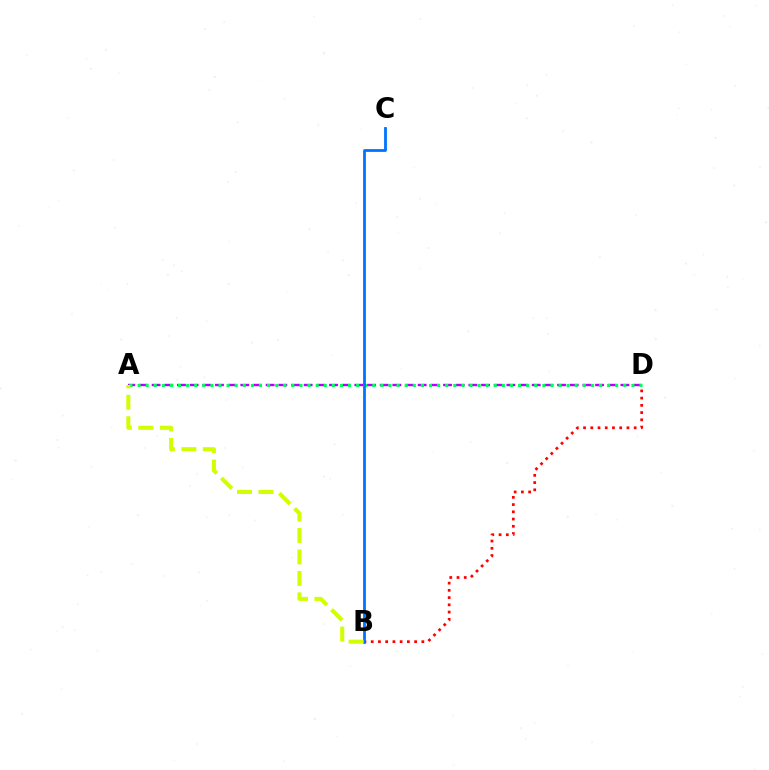{('B', 'D'): [{'color': '#ff0000', 'line_style': 'dotted', 'thickness': 1.97}], ('A', 'D'): [{'color': '#b900ff', 'line_style': 'dashed', 'thickness': 1.72}, {'color': '#00ff5c', 'line_style': 'dotted', 'thickness': 2.2}], ('B', 'C'): [{'color': '#0074ff', 'line_style': 'solid', 'thickness': 2.01}], ('A', 'B'): [{'color': '#d1ff00', 'line_style': 'dashed', 'thickness': 2.92}]}